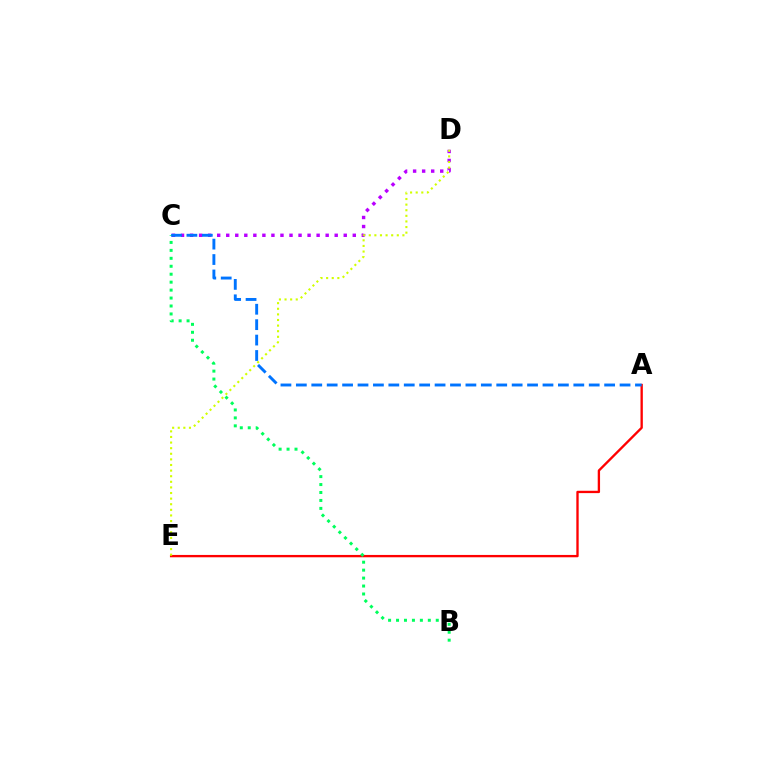{('A', 'E'): [{'color': '#ff0000', 'line_style': 'solid', 'thickness': 1.69}], ('C', 'D'): [{'color': '#b900ff', 'line_style': 'dotted', 'thickness': 2.46}], ('D', 'E'): [{'color': '#d1ff00', 'line_style': 'dotted', 'thickness': 1.52}], ('B', 'C'): [{'color': '#00ff5c', 'line_style': 'dotted', 'thickness': 2.16}], ('A', 'C'): [{'color': '#0074ff', 'line_style': 'dashed', 'thickness': 2.09}]}